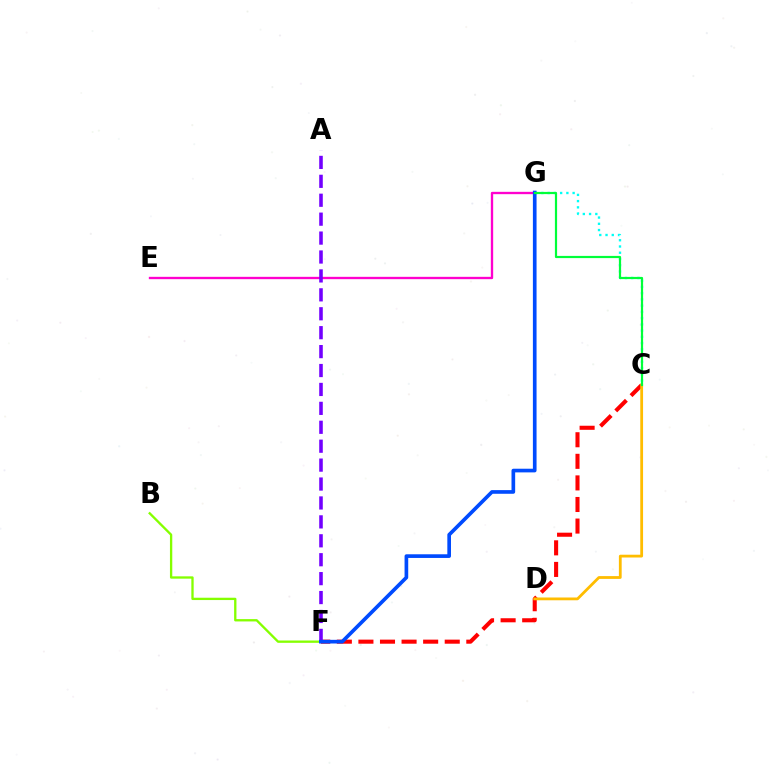{('B', 'F'): [{'color': '#84ff00', 'line_style': 'solid', 'thickness': 1.67}], ('C', 'F'): [{'color': '#ff0000', 'line_style': 'dashed', 'thickness': 2.93}], ('E', 'G'): [{'color': '#ff00cf', 'line_style': 'solid', 'thickness': 1.68}], ('C', 'G'): [{'color': '#00fff6', 'line_style': 'dotted', 'thickness': 1.7}, {'color': '#00ff39', 'line_style': 'solid', 'thickness': 1.58}], ('A', 'F'): [{'color': '#7200ff', 'line_style': 'dashed', 'thickness': 2.57}], ('F', 'G'): [{'color': '#004bff', 'line_style': 'solid', 'thickness': 2.64}], ('C', 'D'): [{'color': '#ffbd00', 'line_style': 'solid', 'thickness': 2.01}]}